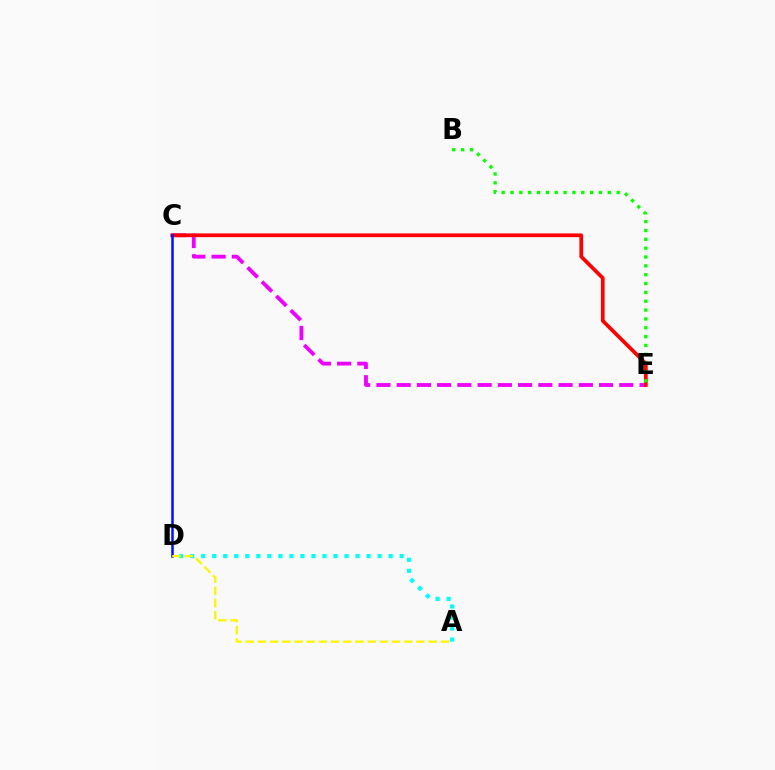{('C', 'E'): [{'color': '#ee00ff', 'line_style': 'dashed', 'thickness': 2.75}, {'color': '#ff0000', 'line_style': 'solid', 'thickness': 2.68}], ('A', 'D'): [{'color': '#00fff6', 'line_style': 'dotted', 'thickness': 3.0}, {'color': '#fcf500', 'line_style': 'dashed', 'thickness': 1.66}], ('C', 'D'): [{'color': '#0010ff', 'line_style': 'solid', 'thickness': 1.81}], ('B', 'E'): [{'color': '#08ff00', 'line_style': 'dotted', 'thickness': 2.4}]}